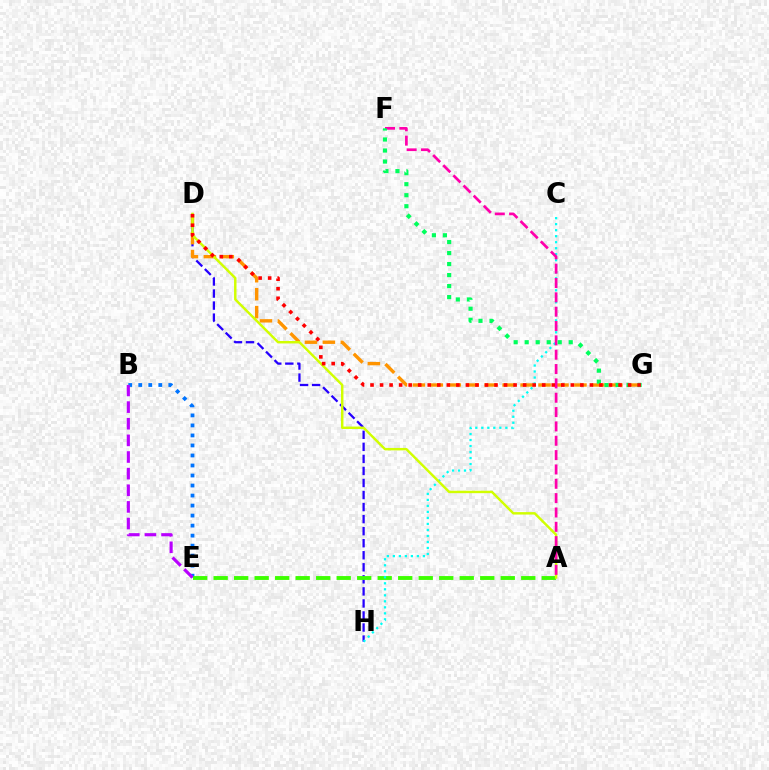{('D', 'H'): [{'color': '#2500ff', 'line_style': 'dashed', 'thickness': 1.64}], ('D', 'G'): [{'color': '#ff9400', 'line_style': 'dashed', 'thickness': 2.44}, {'color': '#ff0000', 'line_style': 'dotted', 'thickness': 2.59}], ('B', 'E'): [{'color': '#0074ff', 'line_style': 'dotted', 'thickness': 2.72}, {'color': '#b900ff', 'line_style': 'dashed', 'thickness': 2.26}], ('A', 'E'): [{'color': '#3dff00', 'line_style': 'dashed', 'thickness': 2.79}], ('C', 'H'): [{'color': '#00fff6', 'line_style': 'dotted', 'thickness': 1.63}], ('A', 'D'): [{'color': '#d1ff00', 'line_style': 'solid', 'thickness': 1.76}], ('A', 'F'): [{'color': '#ff00ac', 'line_style': 'dashed', 'thickness': 1.95}], ('F', 'G'): [{'color': '#00ff5c', 'line_style': 'dotted', 'thickness': 2.99}]}